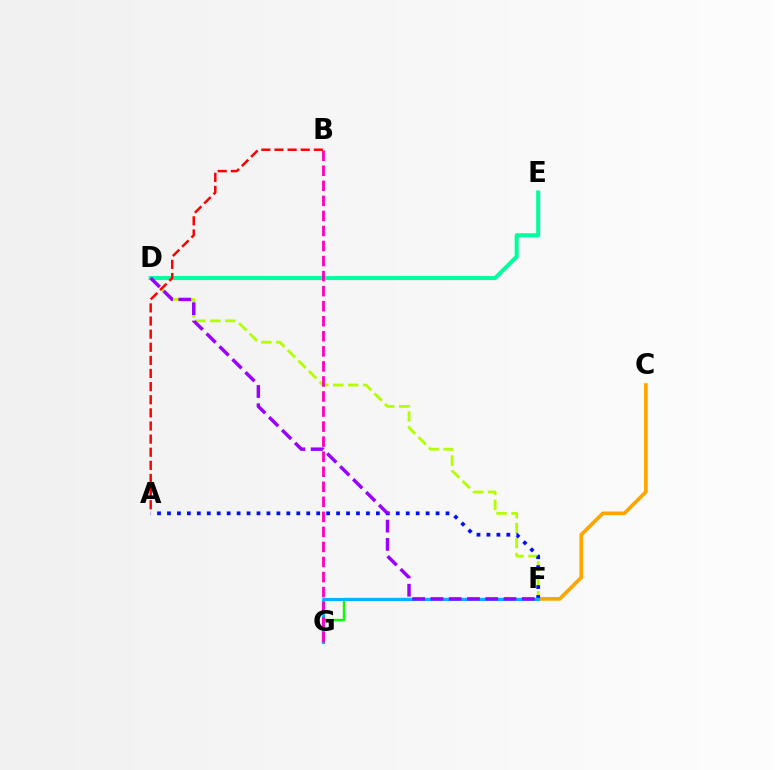{('D', 'F'): [{'color': '#b3ff00', 'line_style': 'dashed', 'thickness': 2.03}, {'color': '#9b00ff', 'line_style': 'dashed', 'thickness': 2.48}], ('C', 'F'): [{'color': '#ffa500', 'line_style': 'solid', 'thickness': 2.64}], ('A', 'F'): [{'color': '#0010ff', 'line_style': 'dotted', 'thickness': 2.7}], ('F', 'G'): [{'color': '#08ff00', 'line_style': 'solid', 'thickness': 1.71}, {'color': '#00b5ff', 'line_style': 'solid', 'thickness': 2.22}], ('D', 'E'): [{'color': '#00ff9d', 'line_style': 'solid', 'thickness': 2.9}], ('B', 'G'): [{'color': '#ff00bd', 'line_style': 'dashed', 'thickness': 2.04}], ('A', 'B'): [{'color': '#ff0000', 'line_style': 'dashed', 'thickness': 1.78}]}